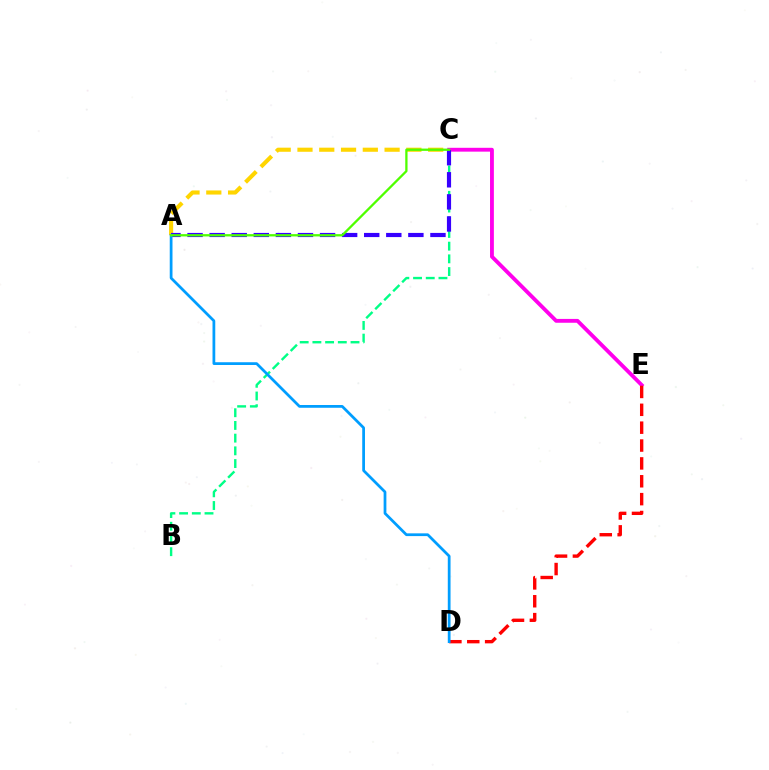{('B', 'C'): [{'color': '#00ff86', 'line_style': 'dashed', 'thickness': 1.73}], ('A', 'C'): [{'color': '#ffd500', 'line_style': 'dashed', 'thickness': 2.96}, {'color': '#3700ff', 'line_style': 'dashed', 'thickness': 3.0}, {'color': '#4fff00', 'line_style': 'solid', 'thickness': 1.65}], ('C', 'E'): [{'color': '#ff00ed', 'line_style': 'solid', 'thickness': 2.77}], ('D', 'E'): [{'color': '#ff0000', 'line_style': 'dashed', 'thickness': 2.43}], ('A', 'D'): [{'color': '#009eff', 'line_style': 'solid', 'thickness': 1.98}]}